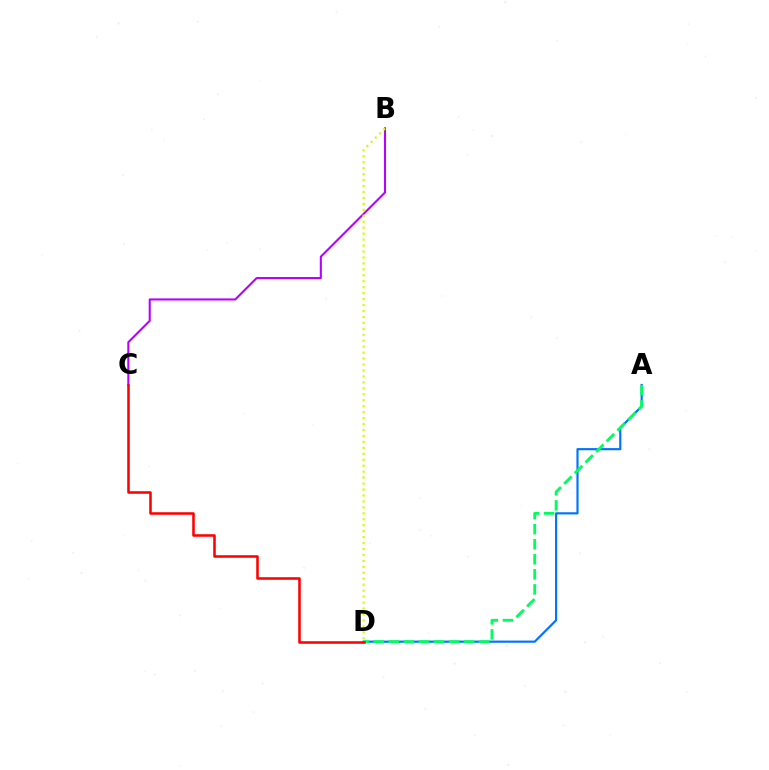{('A', 'D'): [{'color': '#0074ff', 'line_style': 'solid', 'thickness': 1.56}, {'color': '#00ff5c', 'line_style': 'dashed', 'thickness': 2.05}], ('B', 'C'): [{'color': '#b900ff', 'line_style': 'solid', 'thickness': 1.5}], ('B', 'D'): [{'color': '#d1ff00', 'line_style': 'dotted', 'thickness': 1.62}], ('C', 'D'): [{'color': '#ff0000', 'line_style': 'solid', 'thickness': 1.84}]}